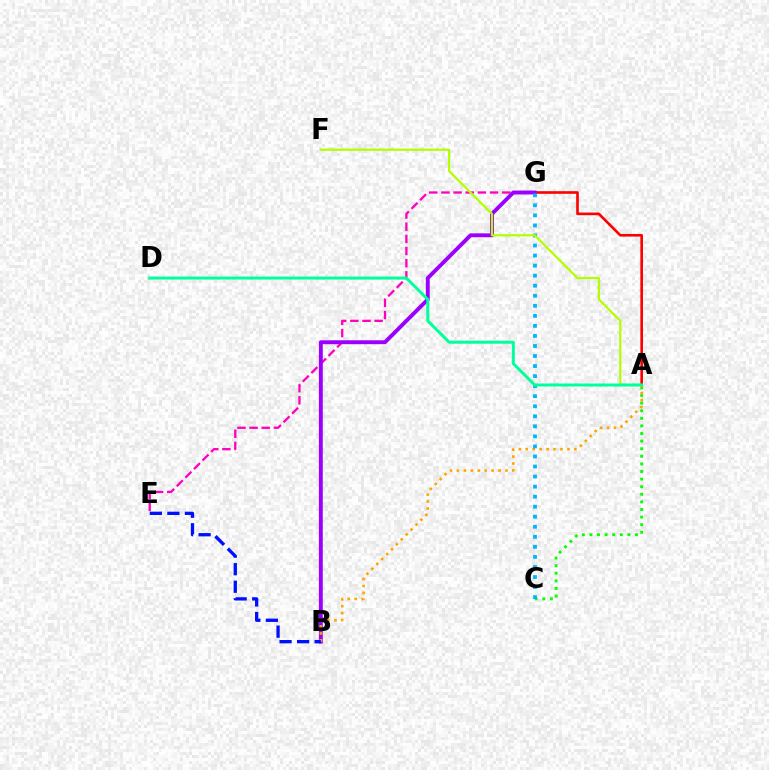{('A', 'G'): [{'color': '#ff0000', 'line_style': 'solid', 'thickness': 1.9}], ('E', 'G'): [{'color': '#ff00bd', 'line_style': 'dashed', 'thickness': 1.65}], ('B', 'G'): [{'color': '#9b00ff', 'line_style': 'solid', 'thickness': 2.81}], ('A', 'C'): [{'color': '#08ff00', 'line_style': 'dotted', 'thickness': 2.06}], ('A', 'B'): [{'color': '#ffa500', 'line_style': 'dotted', 'thickness': 1.89}], ('B', 'E'): [{'color': '#0010ff', 'line_style': 'dashed', 'thickness': 2.38}], ('C', 'G'): [{'color': '#00b5ff', 'line_style': 'dotted', 'thickness': 2.73}], ('A', 'F'): [{'color': '#b3ff00', 'line_style': 'solid', 'thickness': 1.61}], ('A', 'D'): [{'color': '#00ff9d', 'line_style': 'solid', 'thickness': 2.15}]}